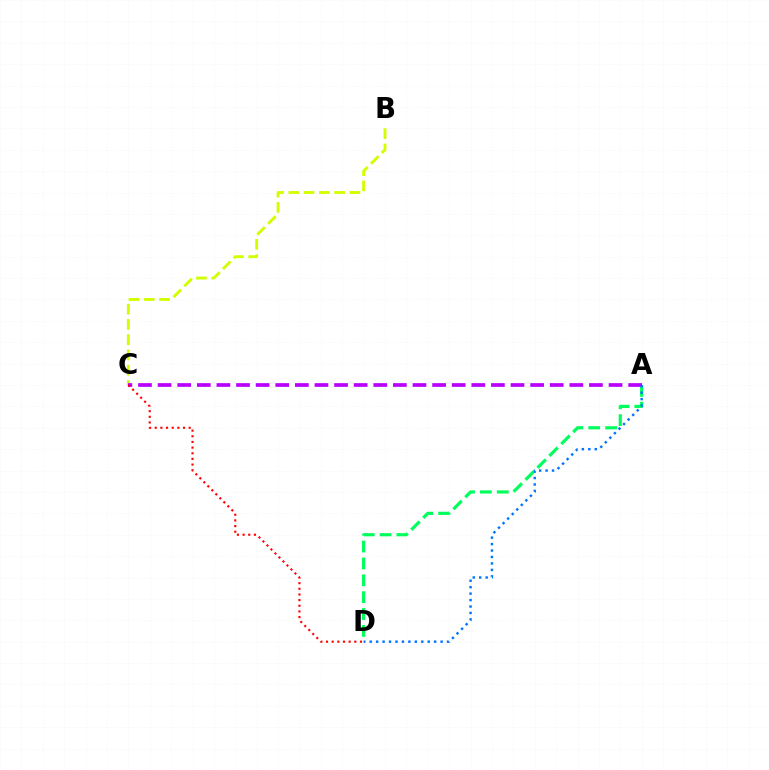{('B', 'C'): [{'color': '#d1ff00', 'line_style': 'dashed', 'thickness': 2.08}], ('A', 'D'): [{'color': '#00ff5c', 'line_style': 'dashed', 'thickness': 2.29}, {'color': '#0074ff', 'line_style': 'dotted', 'thickness': 1.75}], ('A', 'C'): [{'color': '#b900ff', 'line_style': 'dashed', 'thickness': 2.66}], ('C', 'D'): [{'color': '#ff0000', 'line_style': 'dotted', 'thickness': 1.54}]}